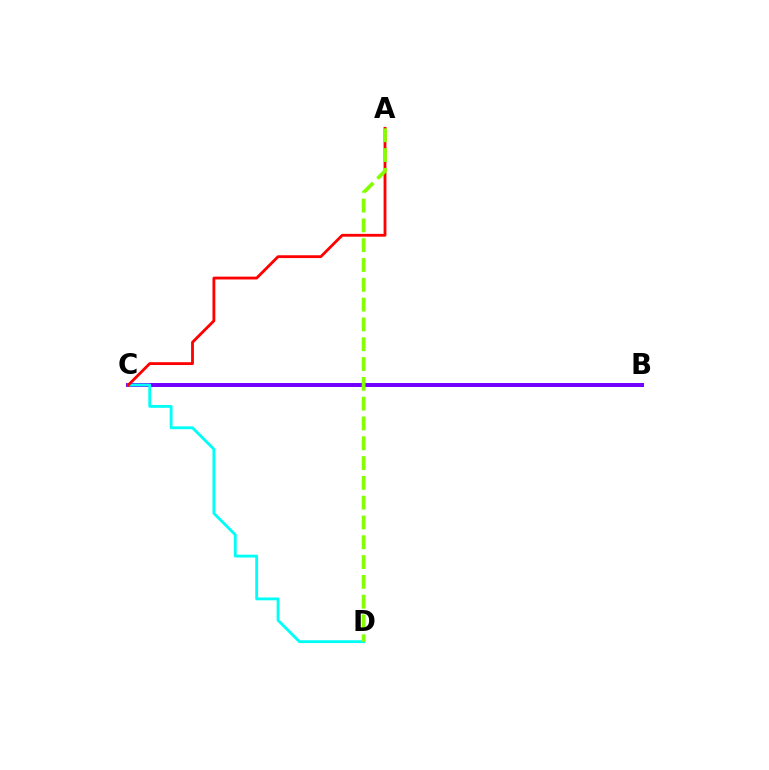{('B', 'C'): [{'color': '#7200ff', 'line_style': 'solid', 'thickness': 2.85}], ('C', 'D'): [{'color': '#00fff6', 'line_style': 'solid', 'thickness': 2.05}], ('A', 'C'): [{'color': '#ff0000', 'line_style': 'solid', 'thickness': 2.03}], ('A', 'D'): [{'color': '#84ff00', 'line_style': 'dashed', 'thickness': 2.69}]}